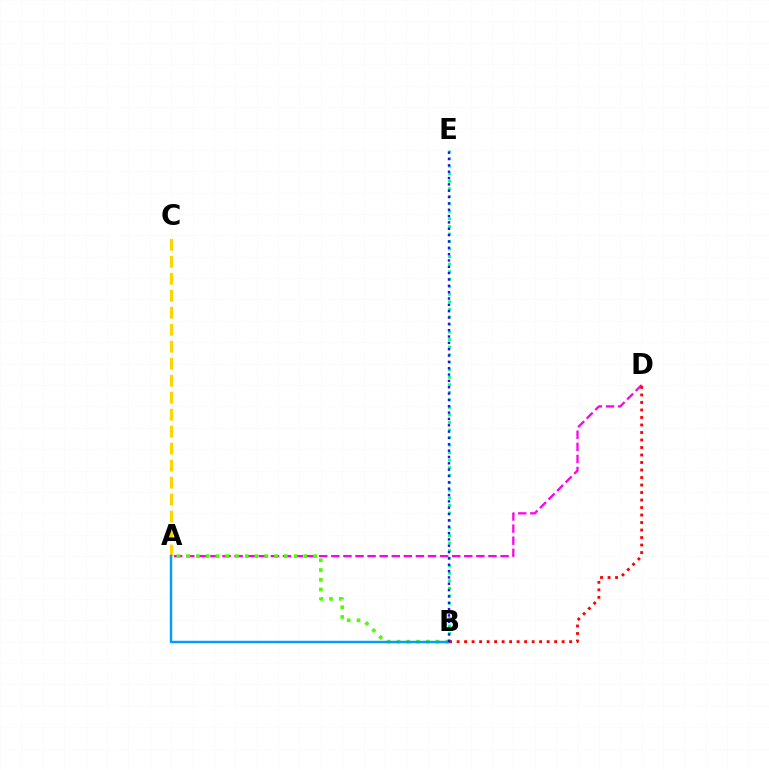{('A', 'D'): [{'color': '#ff00ed', 'line_style': 'dashed', 'thickness': 1.64}], ('A', 'B'): [{'color': '#4fff00', 'line_style': 'dotted', 'thickness': 2.65}, {'color': '#009eff', 'line_style': 'solid', 'thickness': 1.77}], ('A', 'C'): [{'color': '#ffd500', 'line_style': 'dashed', 'thickness': 2.31}], ('B', 'E'): [{'color': '#00ff86', 'line_style': 'dotted', 'thickness': 2.05}, {'color': '#3700ff', 'line_style': 'dotted', 'thickness': 1.72}], ('B', 'D'): [{'color': '#ff0000', 'line_style': 'dotted', 'thickness': 2.04}]}